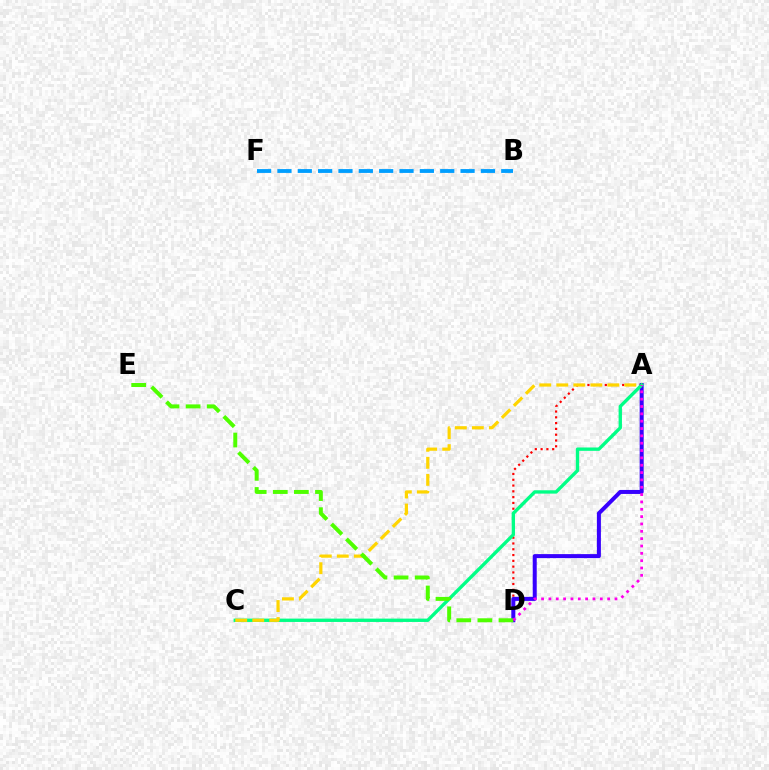{('A', 'D'): [{'color': '#ff0000', 'line_style': 'dotted', 'thickness': 1.57}, {'color': '#3700ff', 'line_style': 'solid', 'thickness': 2.89}, {'color': '#ff00ed', 'line_style': 'dotted', 'thickness': 1.99}], ('A', 'C'): [{'color': '#00ff86', 'line_style': 'solid', 'thickness': 2.41}, {'color': '#ffd500', 'line_style': 'dashed', 'thickness': 2.31}], ('B', 'F'): [{'color': '#009eff', 'line_style': 'dashed', 'thickness': 2.76}], ('D', 'E'): [{'color': '#4fff00', 'line_style': 'dashed', 'thickness': 2.87}]}